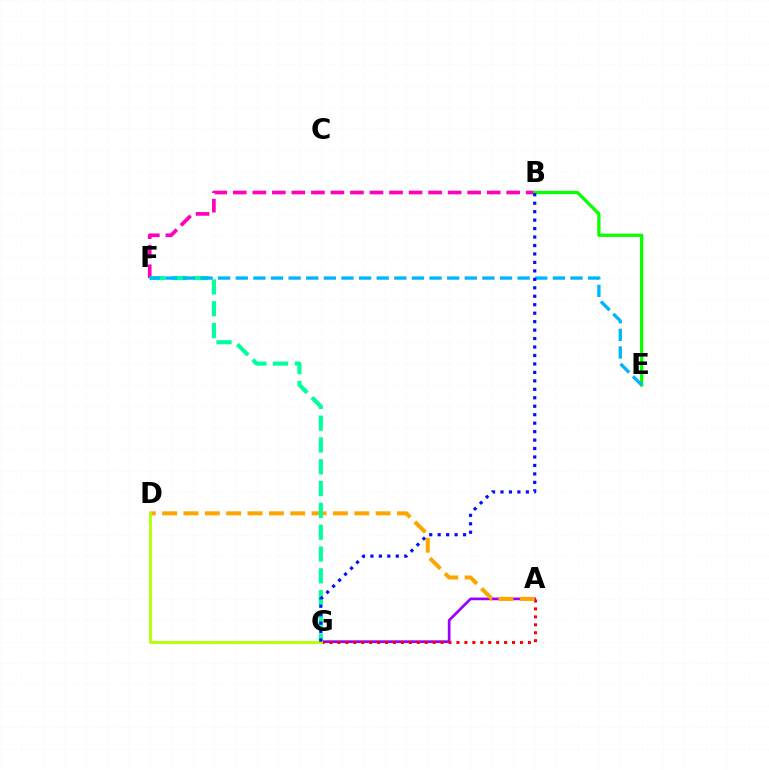{('B', 'F'): [{'color': '#ff00bd', 'line_style': 'dashed', 'thickness': 2.65}], ('A', 'G'): [{'color': '#9b00ff', 'line_style': 'solid', 'thickness': 1.94}, {'color': '#ff0000', 'line_style': 'dotted', 'thickness': 2.16}], ('A', 'D'): [{'color': '#ffa500', 'line_style': 'dashed', 'thickness': 2.9}], ('B', 'E'): [{'color': '#08ff00', 'line_style': 'solid', 'thickness': 2.34}], ('F', 'G'): [{'color': '#00ff9d', 'line_style': 'dashed', 'thickness': 2.96}], ('E', 'F'): [{'color': '#00b5ff', 'line_style': 'dashed', 'thickness': 2.39}], ('D', 'G'): [{'color': '#b3ff00', 'line_style': 'solid', 'thickness': 2.02}], ('B', 'G'): [{'color': '#0010ff', 'line_style': 'dotted', 'thickness': 2.3}]}